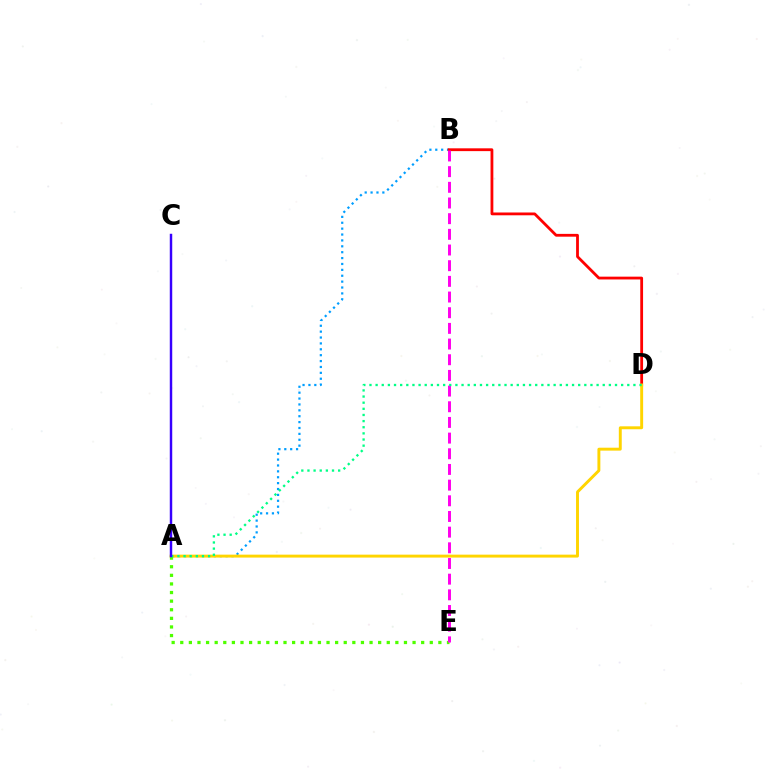{('A', 'B'): [{'color': '#009eff', 'line_style': 'dotted', 'thickness': 1.6}], ('B', 'D'): [{'color': '#ff0000', 'line_style': 'solid', 'thickness': 2.02}], ('A', 'D'): [{'color': '#ffd500', 'line_style': 'solid', 'thickness': 2.11}, {'color': '#00ff86', 'line_style': 'dotted', 'thickness': 1.67}], ('A', 'E'): [{'color': '#4fff00', 'line_style': 'dotted', 'thickness': 2.34}], ('B', 'E'): [{'color': '#ff00ed', 'line_style': 'dashed', 'thickness': 2.13}], ('A', 'C'): [{'color': '#3700ff', 'line_style': 'solid', 'thickness': 1.76}]}